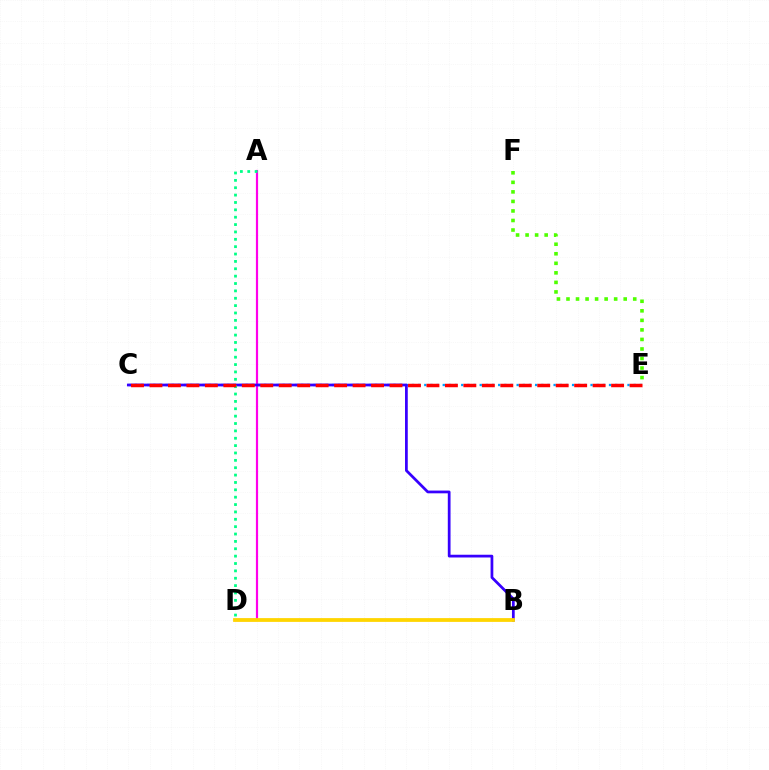{('A', 'D'): [{'color': '#ff00ed', 'line_style': 'solid', 'thickness': 1.58}, {'color': '#00ff86', 'line_style': 'dotted', 'thickness': 2.0}], ('C', 'E'): [{'color': '#009eff', 'line_style': 'dotted', 'thickness': 1.67}, {'color': '#ff0000', 'line_style': 'dashed', 'thickness': 2.51}], ('B', 'C'): [{'color': '#3700ff', 'line_style': 'solid', 'thickness': 1.98}], ('B', 'D'): [{'color': '#ffd500', 'line_style': 'solid', 'thickness': 2.72}], ('E', 'F'): [{'color': '#4fff00', 'line_style': 'dotted', 'thickness': 2.59}]}